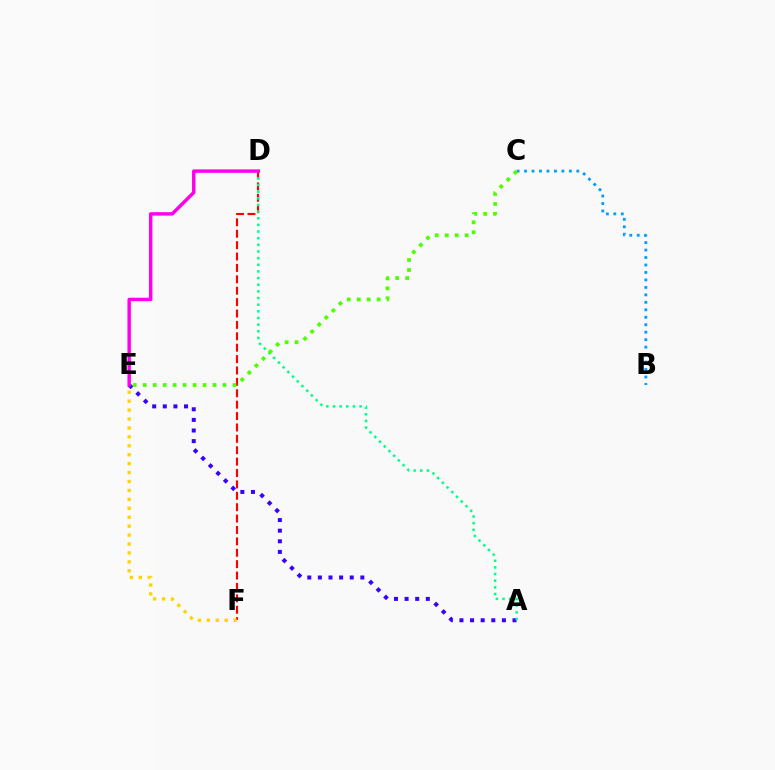{('D', 'F'): [{'color': '#ff0000', 'line_style': 'dashed', 'thickness': 1.55}], ('A', 'E'): [{'color': '#3700ff', 'line_style': 'dotted', 'thickness': 2.88}], ('E', 'F'): [{'color': '#ffd500', 'line_style': 'dotted', 'thickness': 2.43}], ('B', 'C'): [{'color': '#009eff', 'line_style': 'dotted', 'thickness': 2.03}], ('A', 'D'): [{'color': '#00ff86', 'line_style': 'dotted', 'thickness': 1.81}], ('D', 'E'): [{'color': '#ff00ed', 'line_style': 'solid', 'thickness': 2.47}], ('C', 'E'): [{'color': '#4fff00', 'line_style': 'dotted', 'thickness': 2.71}]}